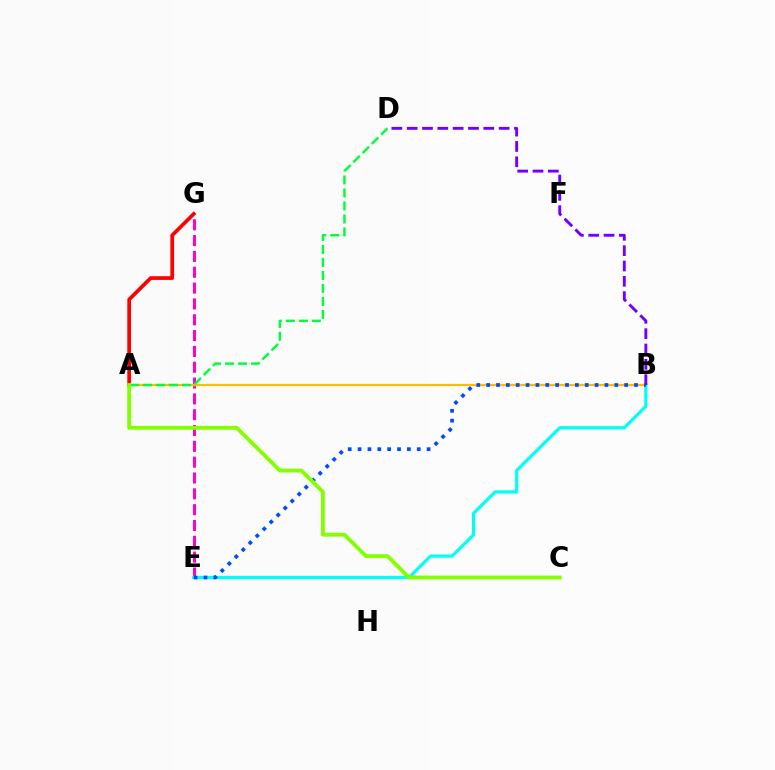{('E', 'G'): [{'color': '#ff00cf', 'line_style': 'dashed', 'thickness': 2.15}], ('A', 'B'): [{'color': '#ffbd00', 'line_style': 'solid', 'thickness': 1.61}], ('B', 'E'): [{'color': '#00fff6', 'line_style': 'solid', 'thickness': 2.31}, {'color': '#004bff', 'line_style': 'dotted', 'thickness': 2.68}], ('A', 'G'): [{'color': '#ff0000', 'line_style': 'solid', 'thickness': 2.68}], ('A', 'D'): [{'color': '#00ff39', 'line_style': 'dashed', 'thickness': 1.77}], ('A', 'C'): [{'color': '#84ff00', 'line_style': 'solid', 'thickness': 2.77}], ('B', 'D'): [{'color': '#7200ff', 'line_style': 'dashed', 'thickness': 2.08}]}